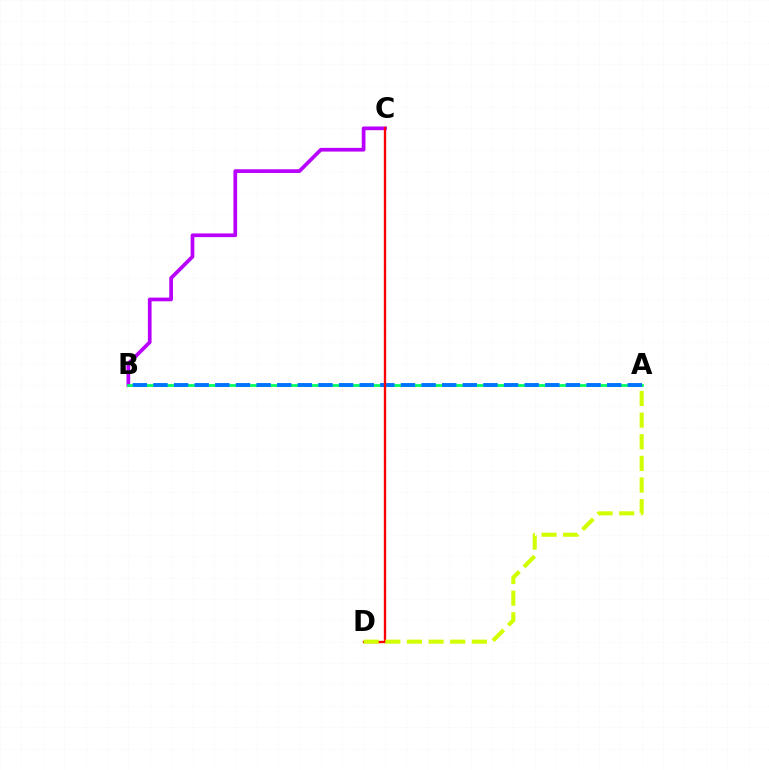{('B', 'C'): [{'color': '#b900ff', 'line_style': 'solid', 'thickness': 2.67}], ('A', 'B'): [{'color': '#00ff5c', 'line_style': 'solid', 'thickness': 1.97}, {'color': '#0074ff', 'line_style': 'dashed', 'thickness': 2.8}], ('C', 'D'): [{'color': '#ff0000', 'line_style': 'solid', 'thickness': 1.69}], ('A', 'D'): [{'color': '#d1ff00', 'line_style': 'dashed', 'thickness': 2.94}]}